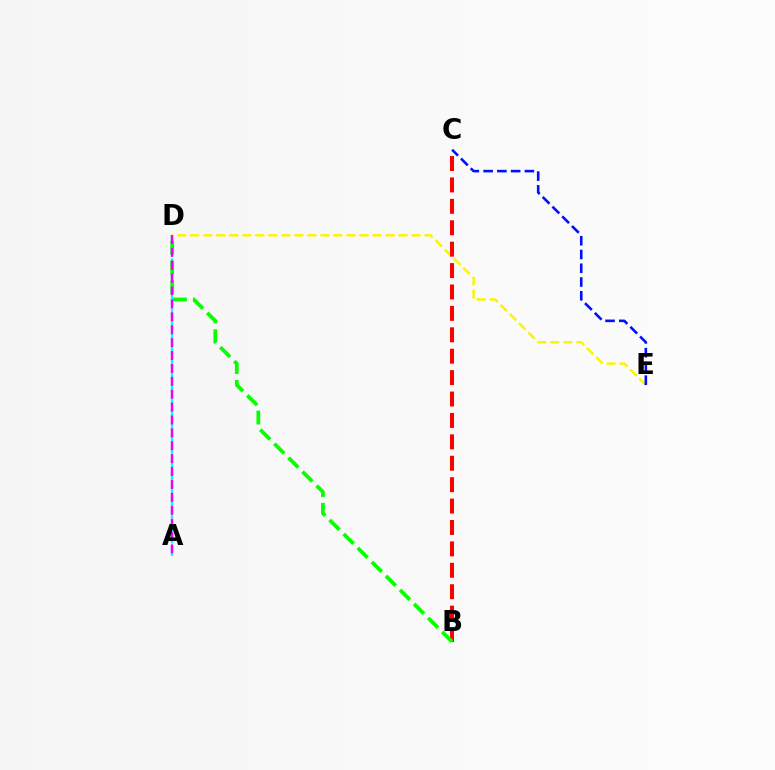{('D', 'E'): [{'color': '#fcf500', 'line_style': 'dashed', 'thickness': 1.77}], ('B', 'C'): [{'color': '#ff0000', 'line_style': 'dashed', 'thickness': 2.91}], ('A', 'D'): [{'color': '#00fff6', 'line_style': 'dashed', 'thickness': 1.71}, {'color': '#ee00ff', 'line_style': 'dashed', 'thickness': 1.75}], ('B', 'D'): [{'color': '#08ff00', 'line_style': 'dashed', 'thickness': 2.7}], ('C', 'E'): [{'color': '#0010ff', 'line_style': 'dashed', 'thickness': 1.87}]}